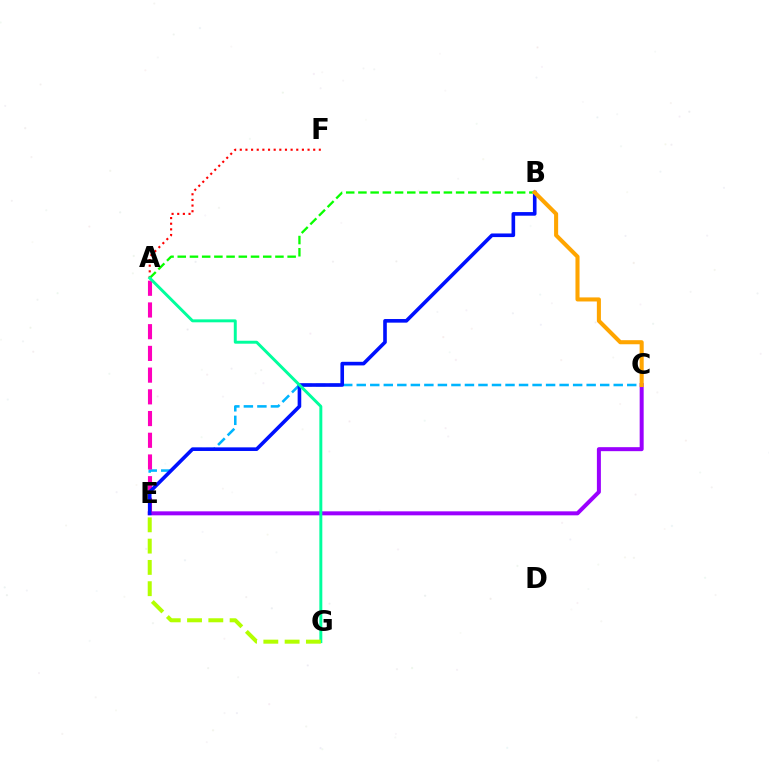{('A', 'F'): [{'color': '#ff0000', 'line_style': 'dotted', 'thickness': 1.53}], ('C', 'E'): [{'color': '#00b5ff', 'line_style': 'dashed', 'thickness': 1.84}, {'color': '#9b00ff', 'line_style': 'solid', 'thickness': 2.88}], ('A', 'E'): [{'color': '#ff00bd', 'line_style': 'dashed', 'thickness': 2.95}], ('B', 'E'): [{'color': '#0010ff', 'line_style': 'solid', 'thickness': 2.61}], ('A', 'B'): [{'color': '#08ff00', 'line_style': 'dashed', 'thickness': 1.66}], ('B', 'C'): [{'color': '#ffa500', 'line_style': 'solid', 'thickness': 2.93}], ('A', 'G'): [{'color': '#00ff9d', 'line_style': 'solid', 'thickness': 2.12}], ('E', 'G'): [{'color': '#b3ff00', 'line_style': 'dashed', 'thickness': 2.89}]}